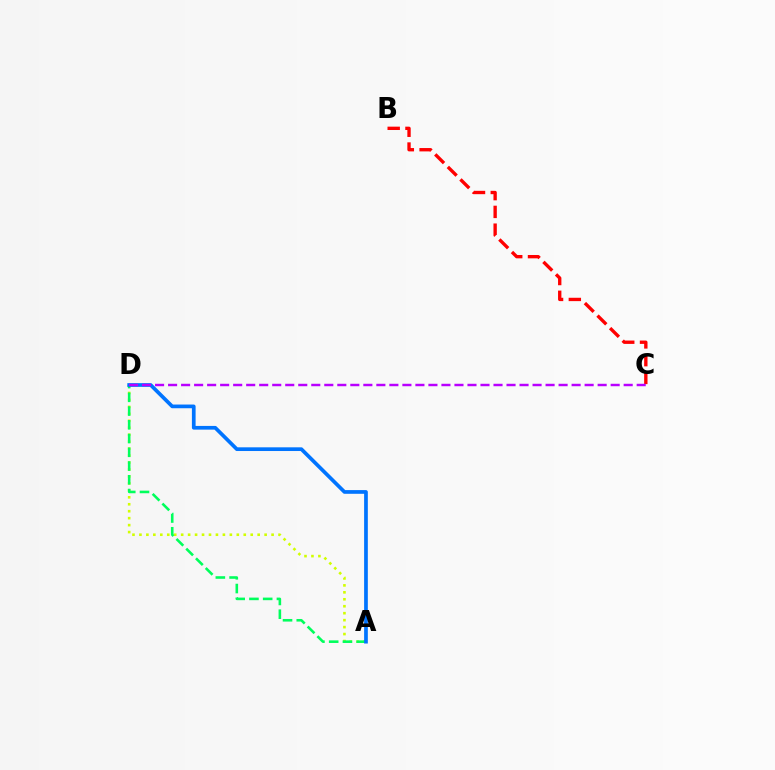{('B', 'C'): [{'color': '#ff0000', 'line_style': 'dashed', 'thickness': 2.41}], ('A', 'D'): [{'color': '#d1ff00', 'line_style': 'dotted', 'thickness': 1.89}, {'color': '#00ff5c', 'line_style': 'dashed', 'thickness': 1.87}, {'color': '#0074ff', 'line_style': 'solid', 'thickness': 2.67}], ('C', 'D'): [{'color': '#b900ff', 'line_style': 'dashed', 'thickness': 1.77}]}